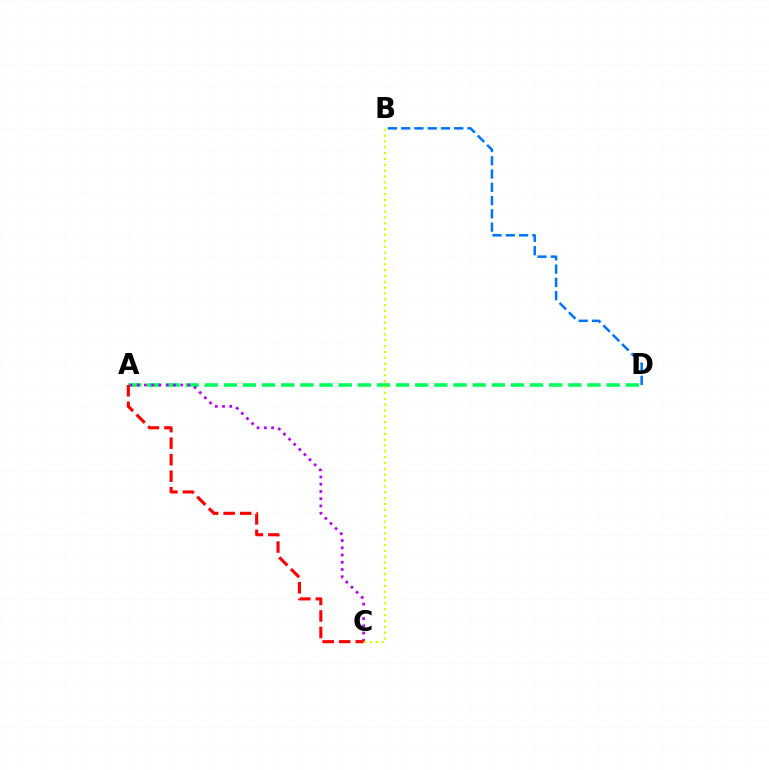{('A', 'D'): [{'color': '#00ff5c', 'line_style': 'dashed', 'thickness': 2.6}], ('B', 'D'): [{'color': '#0074ff', 'line_style': 'dashed', 'thickness': 1.8}], ('A', 'C'): [{'color': '#b900ff', 'line_style': 'dotted', 'thickness': 1.97}, {'color': '#ff0000', 'line_style': 'dashed', 'thickness': 2.25}], ('B', 'C'): [{'color': '#d1ff00', 'line_style': 'dotted', 'thickness': 1.59}]}